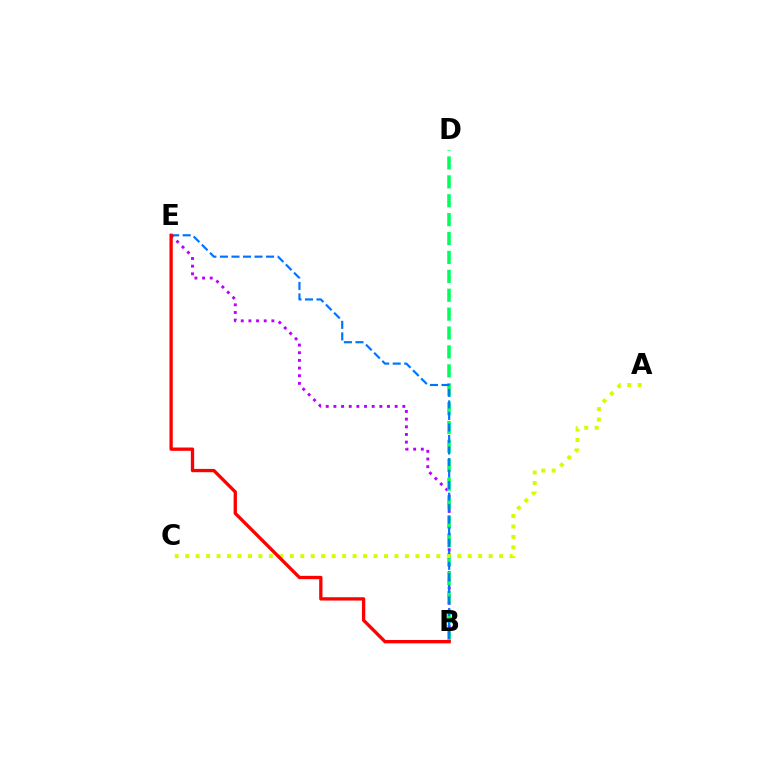{('B', 'E'): [{'color': '#b900ff', 'line_style': 'dotted', 'thickness': 2.08}, {'color': '#0074ff', 'line_style': 'dashed', 'thickness': 1.57}, {'color': '#ff0000', 'line_style': 'solid', 'thickness': 2.39}], ('B', 'D'): [{'color': '#00ff5c', 'line_style': 'dashed', 'thickness': 2.57}], ('A', 'C'): [{'color': '#d1ff00', 'line_style': 'dotted', 'thickness': 2.84}]}